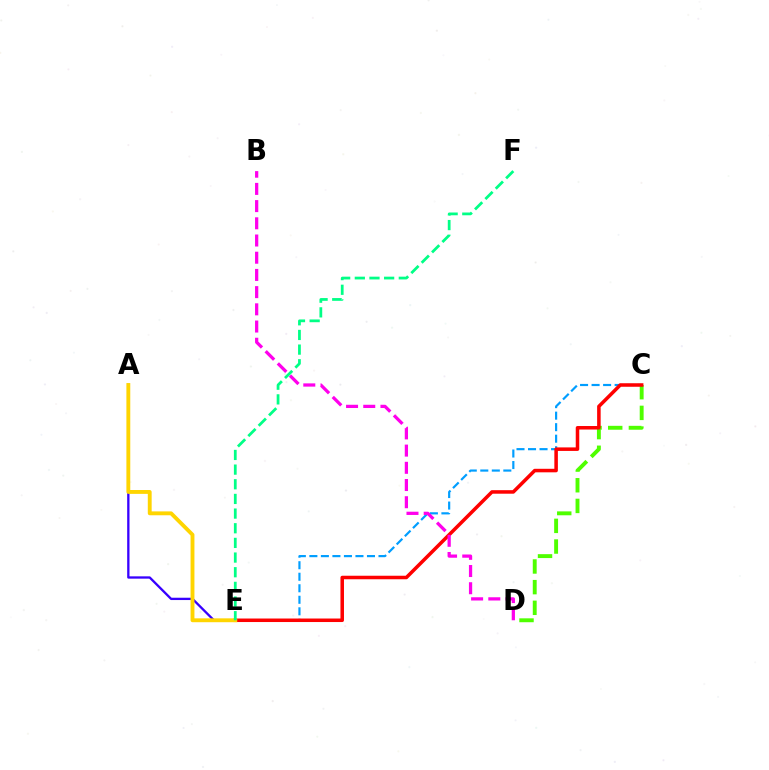{('C', 'D'): [{'color': '#4fff00', 'line_style': 'dashed', 'thickness': 2.81}], ('A', 'E'): [{'color': '#3700ff', 'line_style': 'solid', 'thickness': 1.67}, {'color': '#ffd500', 'line_style': 'solid', 'thickness': 2.79}], ('C', 'E'): [{'color': '#009eff', 'line_style': 'dashed', 'thickness': 1.57}, {'color': '#ff0000', 'line_style': 'solid', 'thickness': 2.54}], ('B', 'D'): [{'color': '#ff00ed', 'line_style': 'dashed', 'thickness': 2.34}], ('E', 'F'): [{'color': '#00ff86', 'line_style': 'dashed', 'thickness': 1.99}]}